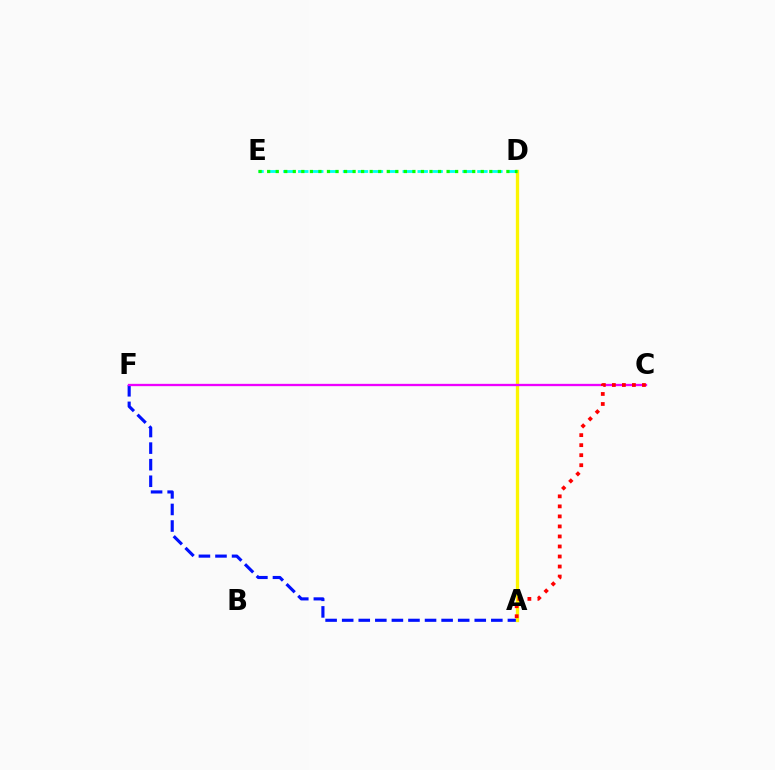{('A', 'F'): [{'color': '#0010ff', 'line_style': 'dashed', 'thickness': 2.25}], ('A', 'D'): [{'color': '#fcf500', 'line_style': 'solid', 'thickness': 2.39}], ('C', 'F'): [{'color': '#ee00ff', 'line_style': 'solid', 'thickness': 1.67}], ('D', 'E'): [{'color': '#00fff6', 'line_style': 'dashed', 'thickness': 2.03}, {'color': '#08ff00', 'line_style': 'dotted', 'thickness': 2.32}], ('A', 'C'): [{'color': '#ff0000', 'line_style': 'dotted', 'thickness': 2.72}]}